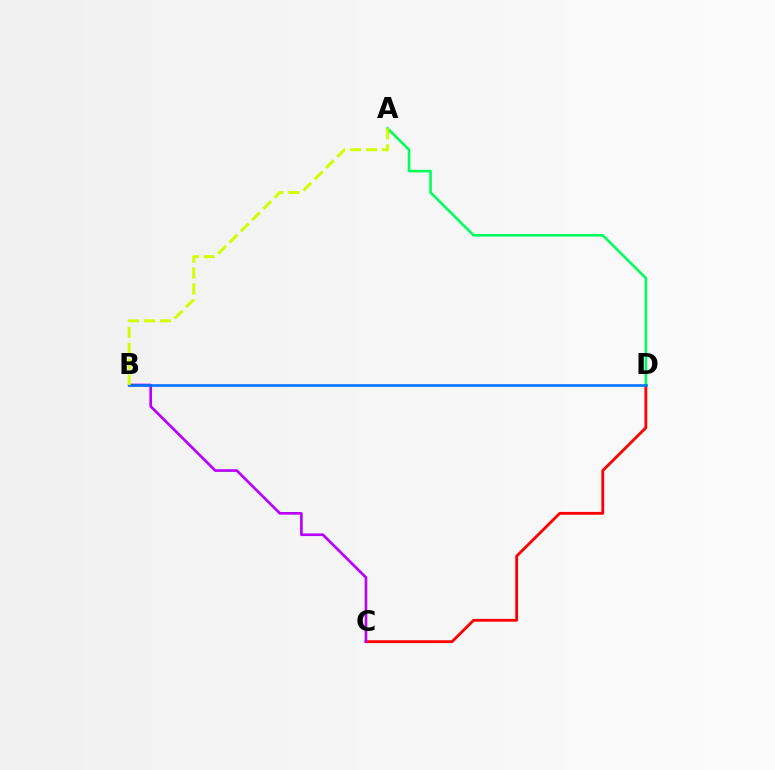{('C', 'D'): [{'color': '#ff0000', 'line_style': 'solid', 'thickness': 2.03}], ('A', 'D'): [{'color': '#00ff5c', 'line_style': 'solid', 'thickness': 1.87}], ('B', 'C'): [{'color': '#b900ff', 'line_style': 'solid', 'thickness': 1.92}], ('B', 'D'): [{'color': '#0074ff', 'line_style': 'solid', 'thickness': 1.89}], ('A', 'B'): [{'color': '#d1ff00', 'line_style': 'dashed', 'thickness': 2.16}]}